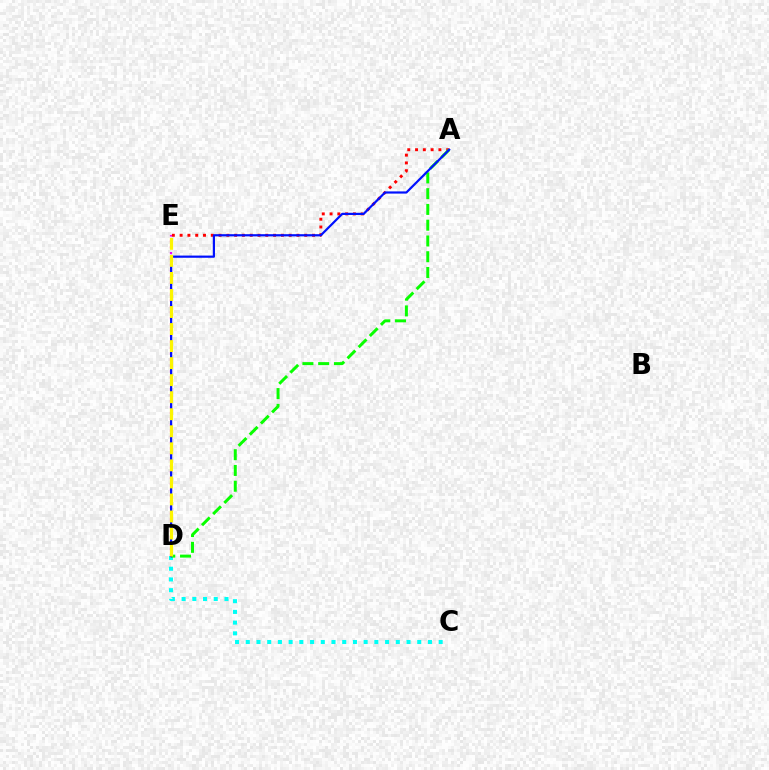{('D', 'E'): [{'color': '#ee00ff', 'line_style': 'dotted', 'thickness': 1.61}, {'color': '#fcf500', 'line_style': 'dashed', 'thickness': 2.31}], ('A', 'E'): [{'color': '#ff0000', 'line_style': 'dotted', 'thickness': 2.12}], ('C', 'D'): [{'color': '#00fff6', 'line_style': 'dotted', 'thickness': 2.91}], ('A', 'D'): [{'color': '#08ff00', 'line_style': 'dashed', 'thickness': 2.14}, {'color': '#0010ff', 'line_style': 'solid', 'thickness': 1.58}]}